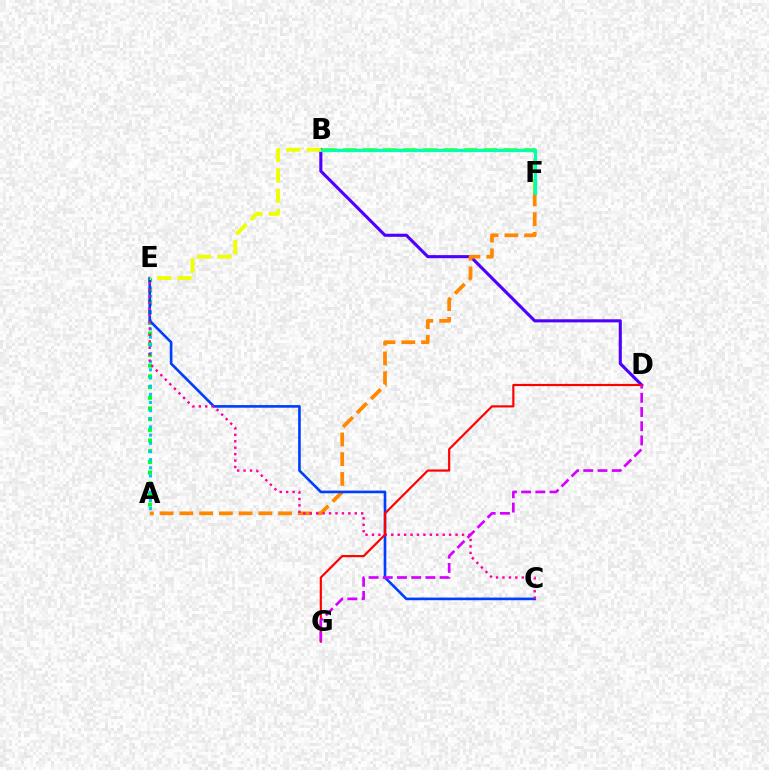{('B', 'D'): [{'color': '#4f00ff', 'line_style': 'solid', 'thickness': 2.23}], ('A', 'F'): [{'color': '#ff8800', 'line_style': 'dashed', 'thickness': 2.68}], ('A', 'E'): [{'color': '#00ff27', 'line_style': 'dotted', 'thickness': 2.91}, {'color': '#00c7ff', 'line_style': 'dotted', 'thickness': 2.22}], ('C', 'E'): [{'color': '#003fff', 'line_style': 'solid', 'thickness': 1.9}, {'color': '#ff00a0', 'line_style': 'dotted', 'thickness': 1.75}], ('D', 'G'): [{'color': '#ff0000', 'line_style': 'solid', 'thickness': 1.56}, {'color': '#d600ff', 'line_style': 'dashed', 'thickness': 1.93}], ('B', 'F'): [{'color': '#66ff00', 'line_style': 'dashed', 'thickness': 2.73}, {'color': '#00ffaf', 'line_style': 'solid', 'thickness': 2.32}], ('B', 'E'): [{'color': '#eeff00', 'line_style': 'dashed', 'thickness': 2.77}]}